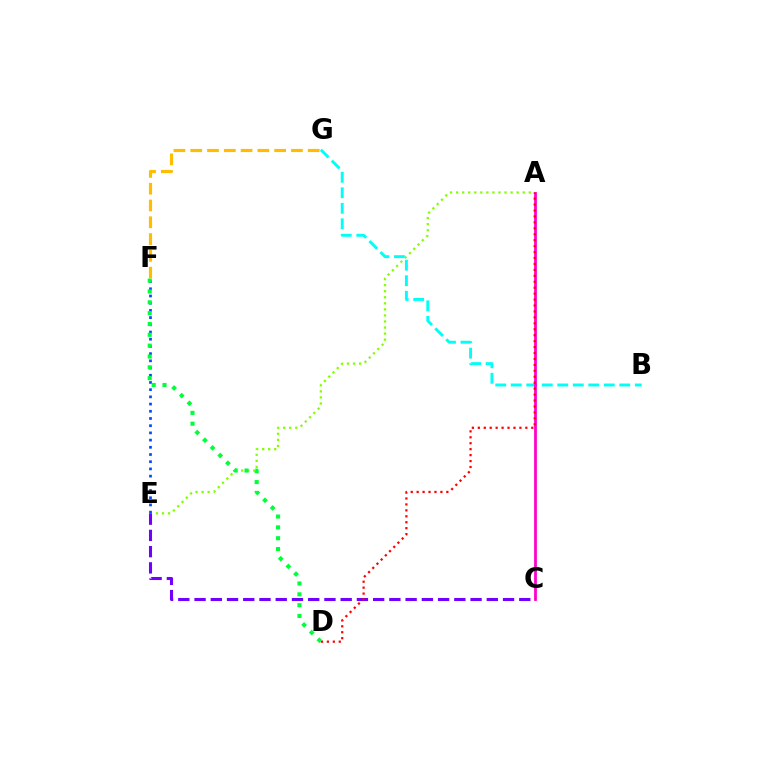{('B', 'G'): [{'color': '#00fff6', 'line_style': 'dashed', 'thickness': 2.11}], ('F', 'G'): [{'color': '#ffbd00', 'line_style': 'dashed', 'thickness': 2.28}], ('A', 'C'): [{'color': '#ff00cf', 'line_style': 'solid', 'thickness': 1.99}], ('A', 'E'): [{'color': '#84ff00', 'line_style': 'dotted', 'thickness': 1.65}], ('E', 'F'): [{'color': '#004bff', 'line_style': 'dotted', 'thickness': 1.96}], ('C', 'E'): [{'color': '#7200ff', 'line_style': 'dashed', 'thickness': 2.21}], ('A', 'D'): [{'color': '#ff0000', 'line_style': 'dotted', 'thickness': 1.61}], ('D', 'F'): [{'color': '#00ff39', 'line_style': 'dotted', 'thickness': 2.94}]}